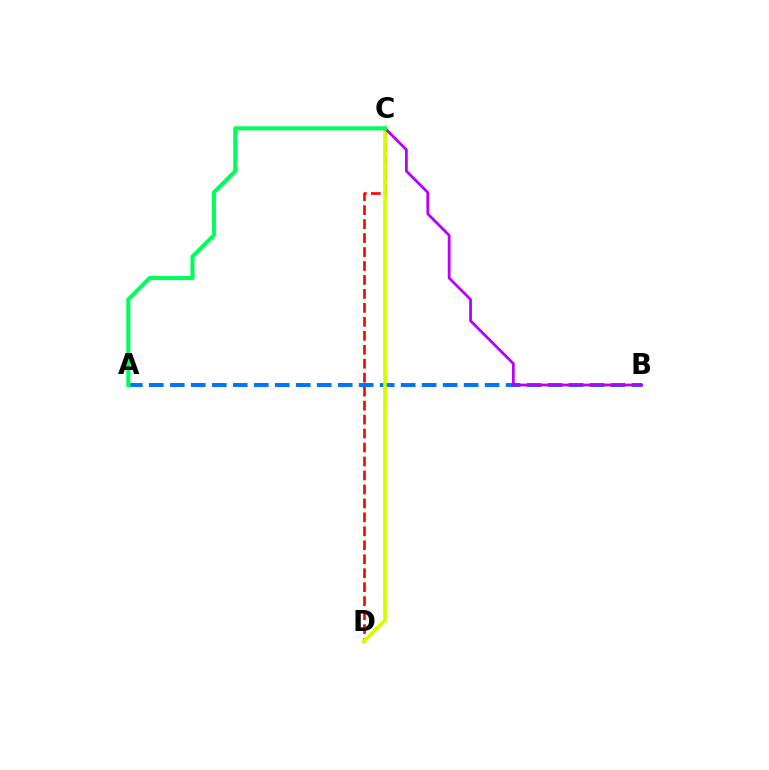{('A', 'B'): [{'color': '#0074ff', 'line_style': 'dashed', 'thickness': 2.85}], ('C', 'D'): [{'color': '#ff0000', 'line_style': 'dashed', 'thickness': 1.9}, {'color': '#d1ff00', 'line_style': 'solid', 'thickness': 2.66}], ('B', 'C'): [{'color': '#b900ff', 'line_style': 'solid', 'thickness': 1.99}], ('A', 'C'): [{'color': '#00ff5c', 'line_style': 'solid', 'thickness': 2.95}]}